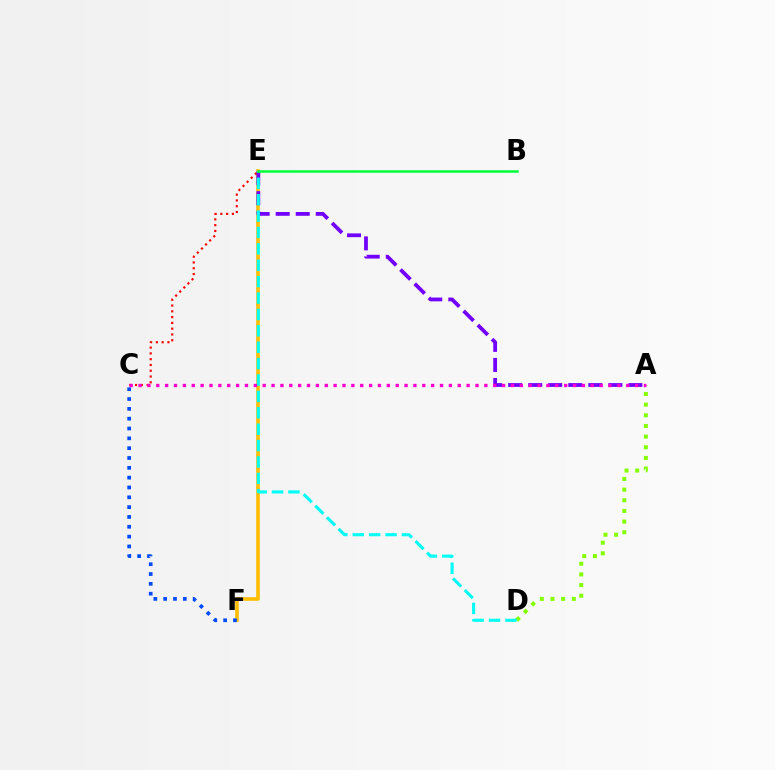{('E', 'F'): [{'color': '#ffbd00', 'line_style': 'solid', 'thickness': 2.6}], ('C', 'E'): [{'color': '#ff0000', 'line_style': 'dotted', 'thickness': 1.57}], ('A', 'E'): [{'color': '#7200ff', 'line_style': 'dashed', 'thickness': 2.72}], ('C', 'F'): [{'color': '#004bff', 'line_style': 'dotted', 'thickness': 2.67}], ('A', 'D'): [{'color': '#84ff00', 'line_style': 'dotted', 'thickness': 2.89}], ('D', 'E'): [{'color': '#00fff6', 'line_style': 'dashed', 'thickness': 2.23}], ('A', 'C'): [{'color': '#ff00cf', 'line_style': 'dotted', 'thickness': 2.41}], ('B', 'E'): [{'color': '#00ff39', 'line_style': 'solid', 'thickness': 1.8}]}